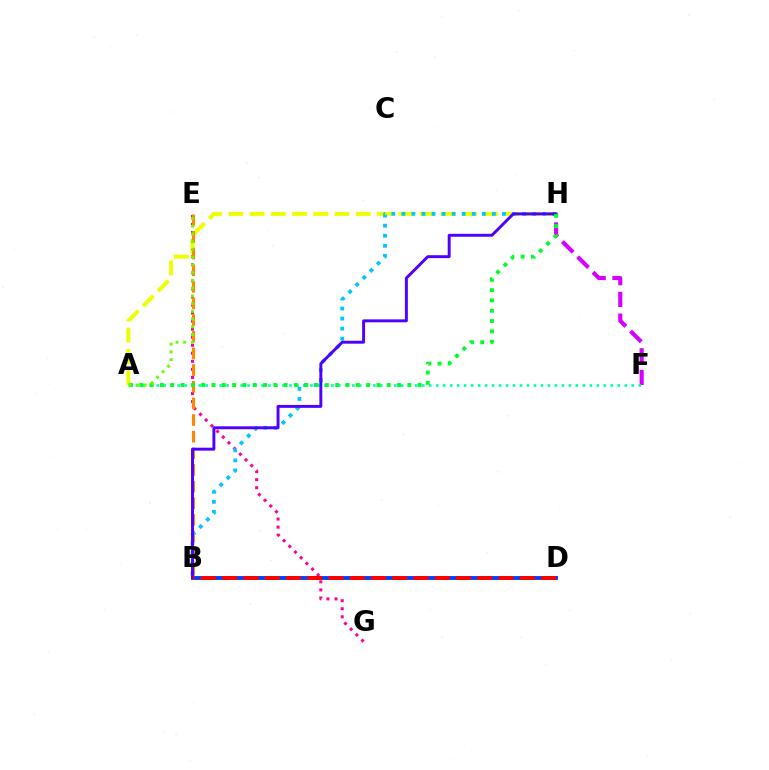{('F', 'H'): [{'color': '#d600ff', 'line_style': 'dashed', 'thickness': 2.95}], ('E', 'G'): [{'color': '#ff00a0', 'line_style': 'dotted', 'thickness': 2.19}], ('A', 'F'): [{'color': '#00ffaf', 'line_style': 'dotted', 'thickness': 1.9}], ('B', 'D'): [{'color': '#003fff', 'line_style': 'solid', 'thickness': 2.78}, {'color': '#ff0000', 'line_style': 'dashed', 'thickness': 2.89}], ('A', 'H'): [{'color': '#eeff00', 'line_style': 'dashed', 'thickness': 2.89}, {'color': '#00ff27', 'line_style': 'dotted', 'thickness': 2.8}], ('B', 'E'): [{'color': '#ff8800', 'line_style': 'dashed', 'thickness': 2.26}], ('B', 'H'): [{'color': '#00c7ff', 'line_style': 'dotted', 'thickness': 2.73}, {'color': '#4f00ff', 'line_style': 'solid', 'thickness': 2.11}], ('A', 'E'): [{'color': '#66ff00', 'line_style': 'dotted', 'thickness': 2.1}]}